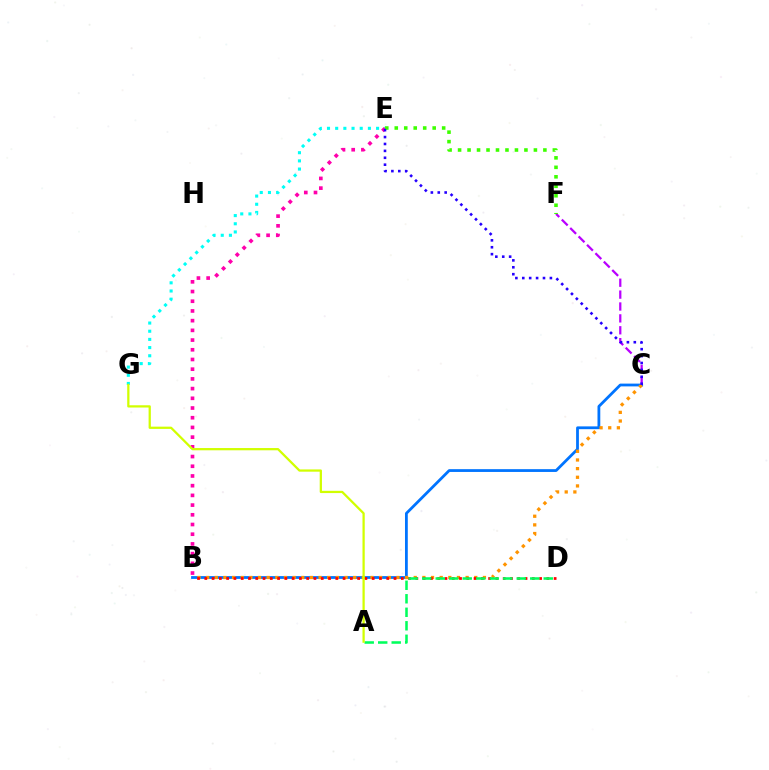{('E', 'G'): [{'color': '#00fff6', 'line_style': 'dotted', 'thickness': 2.22}], ('B', 'E'): [{'color': '#ff00ac', 'line_style': 'dotted', 'thickness': 2.64}], ('C', 'F'): [{'color': '#b900ff', 'line_style': 'dashed', 'thickness': 1.61}], ('E', 'F'): [{'color': '#3dff00', 'line_style': 'dotted', 'thickness': 2.58}], ('B', 'C'): [{'color': '#0074ff', 'line_style': 'solid', 'thickness': 2.01}, {'color': '#ff9400', 'line_style': 'dotted', 'thickness': 2.35}], ('B', 'D'): [{'color': '#ff0000', 'line_style': 'dotted', 'thickness': 1.98}], ('C', 'E'): [{'color': '#2500ff', 'line_style': 'dotted', 'thickness': 1.88}], ('A', 'D'): [{'color': '#00ff5c', 'line_style': 'dashed', 'thickness': 1.83}], ('A', 'G'): [{'color': '#d1ff00', 'line_style': 'solid', 'thickness': 1.63}]}